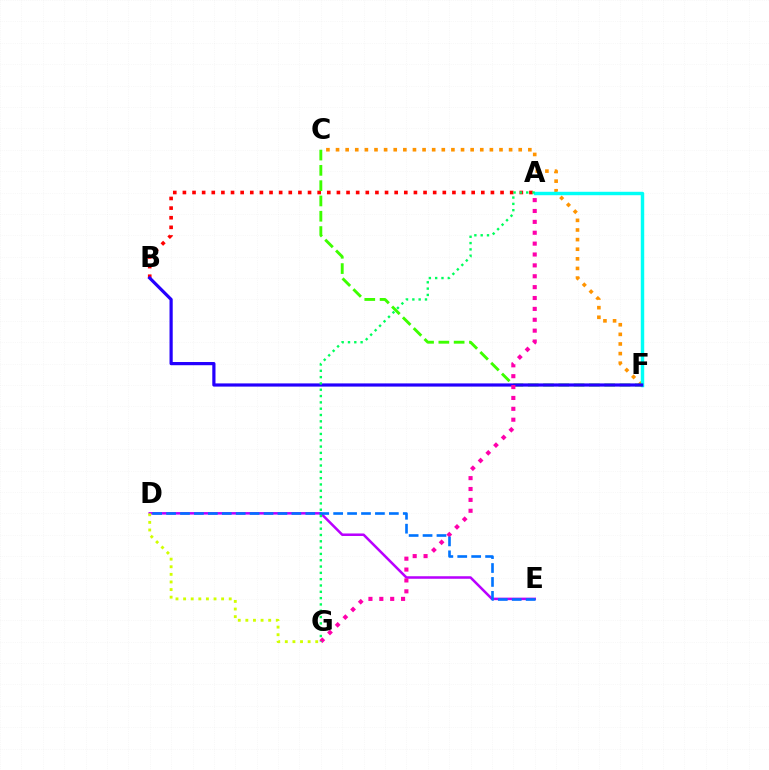{('A', 'B'): [{'color': '#ff0000', 'line_style': 'dotted', 'thickness': 2.62}], ('C', 'F'): [{'color': '#ff9400', 'line_style': 'dotted', 'thickness': 2.61}, {'color': '#3dff00', 'line_style': 'dashed', 'thickness': 2.08}], ('A', 'F'): [{'color': '#00fff6', 'line_style': 'solid', 'thickness': 2.48}], ('D', 'E'): [{'color': '#b900ff', 'line_style': 'solid', 'thickness': 1.82}, {'color': '#0074ff', 'line_style': 'dashed', 'thickness': 1.89}], ('B', 'F'): [{'color': '#2500ff', 'line_style': 'solid', 'thickness': 2.3}], ('A', 'G'): [{'color': '#ff00ac', 'line_style': 'dotted', 'thickness': 2.96}, {'color': '#00ff5c', 'line_style': 'dotted', 'thickness': 1.72}], ('D', 'G'): [{'color': '#d1ff00', 'line_style': 'dotted', 'thickness': 2.07}]}